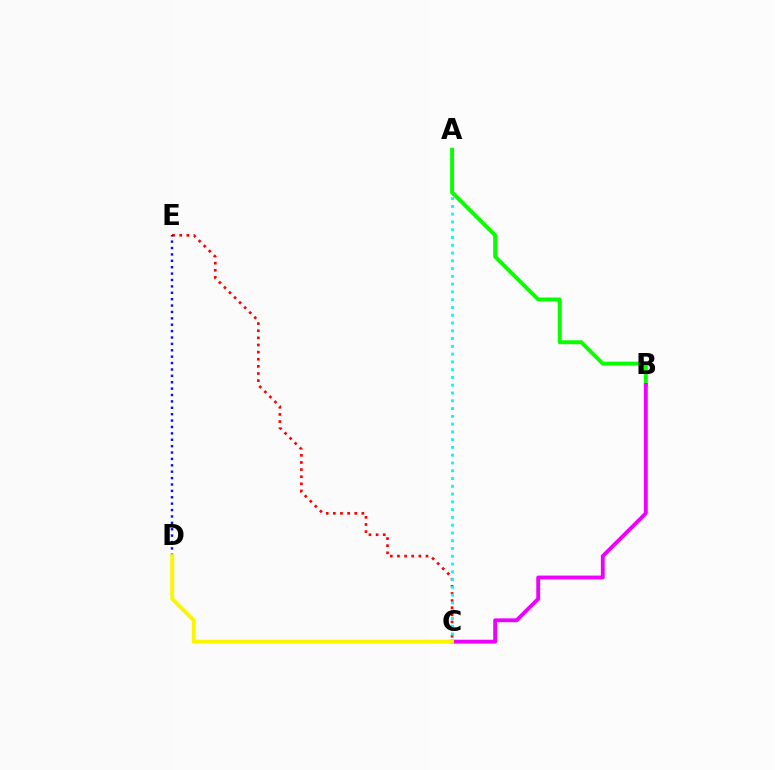{('C', 'E'): [{'color': '#ff0000', 'line_style': 'dotted', 'thickness': 1.94}], ('A', 'C'): [{'color': '#00fff6', 'line_style': 'dotted', 'thickness': 2.11}], ('A', 'B'): [{'color': '#08ff00', 'line_style': 'solid', 'thickness': 2.82}], ('B', 'C'): [{'color': '#ee00ff', 'line_style': 'solid', 'thickness': 2.78}], ('D', 'E'): [{'color': '#0010ff', 'line_style': 'dotted', 'thickness': 1.74}], ('C', 'D'): [{'color': '#fcf500', 'line_style': 'solid', 'thickness': 2.82}]}